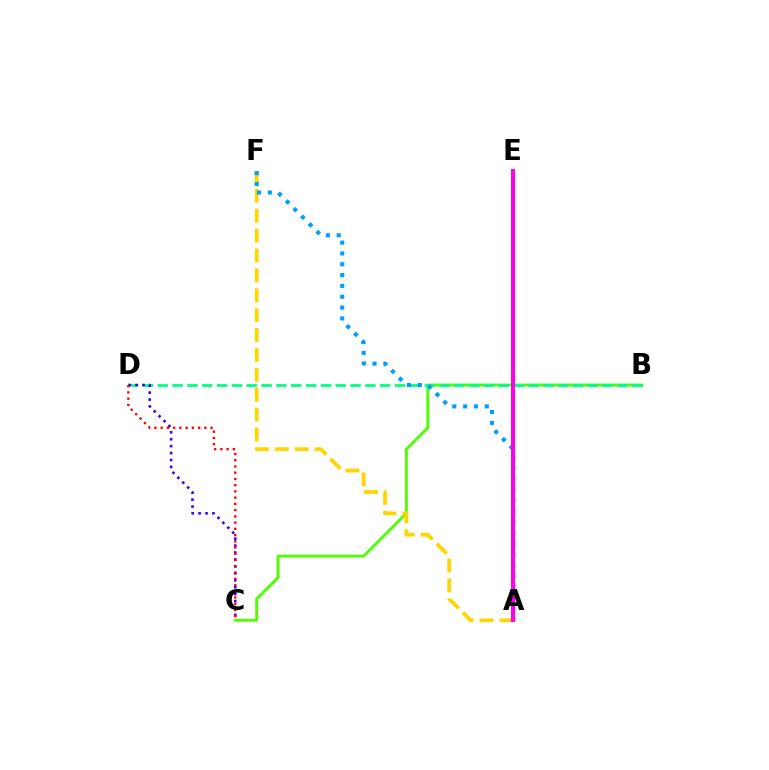{('B', 'C'): [{'color': '#4fff00', 'line_style': 'solid', 'thickness': 2.07}], ('B', 'D'): [{'color': '#00ff86', 'line_style': 'dashed', 'thickness': 2.01}], ('C', 'D'): [{'color': '#3700ff', 'line_style': 'dotted', 'thickness': 1.88}, {'color': '#ff0000', 'line_style': 'dotted', 'thickness': 1.7}], ('A', 'F'): [{'color': '#ffd500', 'line_style': 'dashed', 'thickness': 2.7}, {'color': '#009eff', 'line_style': 'dotted', 'thickness': 2.94}], ('A', 'E'): [{'color': '#ff00ed', 'line_style': 'solid', 'thickness': 2.93}]}